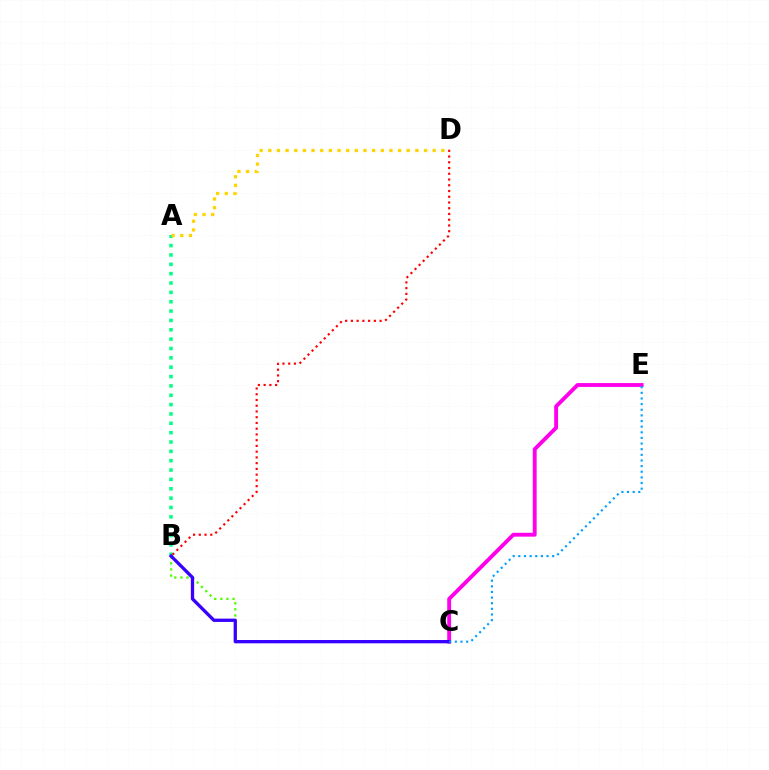{('B', 'C'): [{'color': '#4fff00', 'line_style': 'dotted', 'thickness': 1.66}, {'color': '#3700ff', 'line_style': 'solid', 'thickness': 2.38}], ('C', 'E'): [{'color': '#ff00ed', 'line_style': 'solid', 'thickness': 2.78}, {'color': '#009eff', 'line_style': 'dotted', 'thickness': 1.53}], ('A', 'B'): [{'color': '#00ff86', 'line_style': 'dotted', 'thickness': 2.54}], ('A', 'D'): [{'color': '#ffd500', 'line_style': 'dotted', 'thickness': 2.35}], ('B', 'D'): [{'color': '#ff0000', 'line_style': 'dotted', 'thickness': 1.56}]}